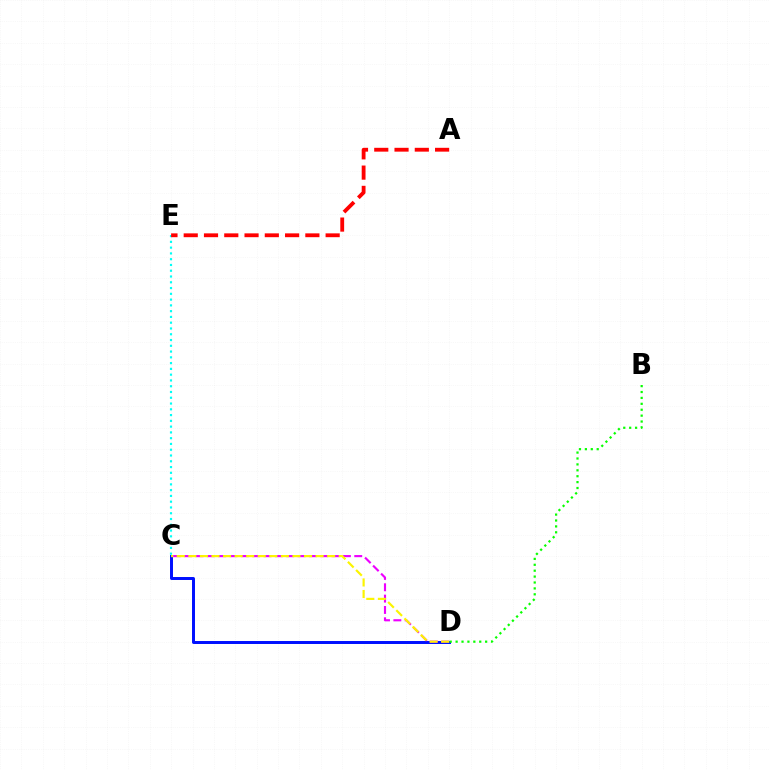{('C', 'E'): [{'color': '#00fff6', 'line_style': 'dotted', 'thickness': 1.57}], ('C', 'D'): [{'color': '#0010ff', 'line_style': 'solid', 'thickness': 2.14}, {'color': '#ee00ff', 'line_style': 'dashed', 'thickness': 1.54}, {'color': '#fcf500', 'line_style': 'dashed', 'thickness': 1.57}], ('B', 'D'): [{'color': '#08ff00', 'line_style': 'dotted', 'thickness': 1.6}], ('A', 'E'): [{'color': '#ff0000', 'line_style': 'dashed', 'thickness': 2.75}]}